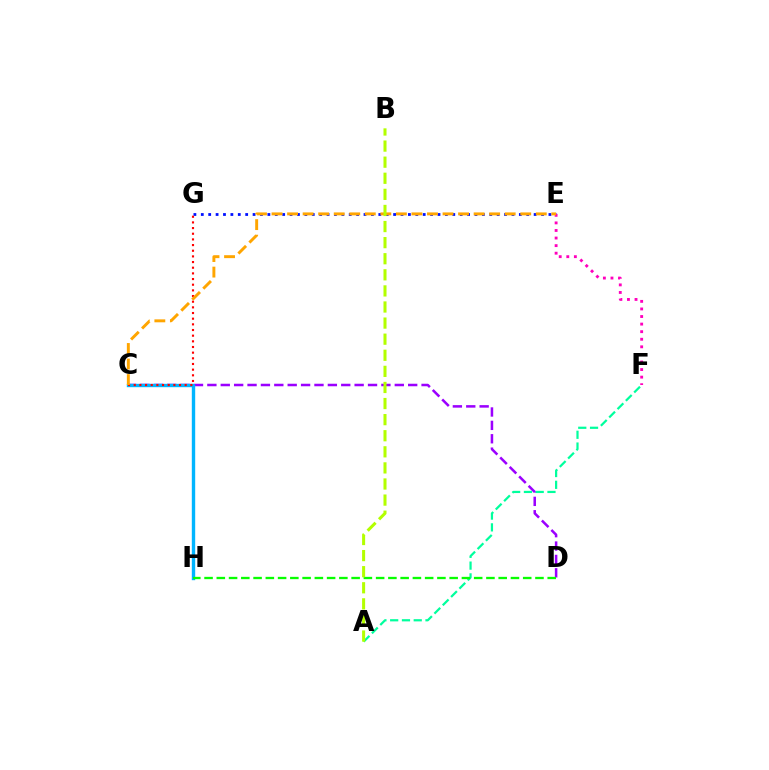{('C', 'D'): [{'color': '#9b00ff', 'line_style': 'dashed', 'thickness': 1.82}], ('E', 'G'): [{'color': '#0010ff', 'line_style': 'dotted', 'thickness': 2.01}], ('C', 'H'): [{'color': '#00b5ff', 'line_style': 'solid', 'thickness': 2.43}], ('C', 'G'): [{'color': '#ff0000', 'line_style': 'dotted', 'thickness': 1.54}], ('A', 'F'): [{'color': '#00ff9d', 'line_style': 'dashed', 'thickness': 1.6}], ('E', 'F'): [{'color': '#ff00bd', 'line_style': 'dotted', 'thickness': 2.06}], ('D', 'H'): [{'color': '#08ff00', 'line_style': 'dashed', 'thickness': 1.66}], ('C', 'E'): [{'color': '#ffa500', 'line_style': 'dashed', 'thickness': 2.11}], ('A', 'B'): [{'color': '#b3ff00', 'line_style': 'dashed', 'thickness': 2.19}]}